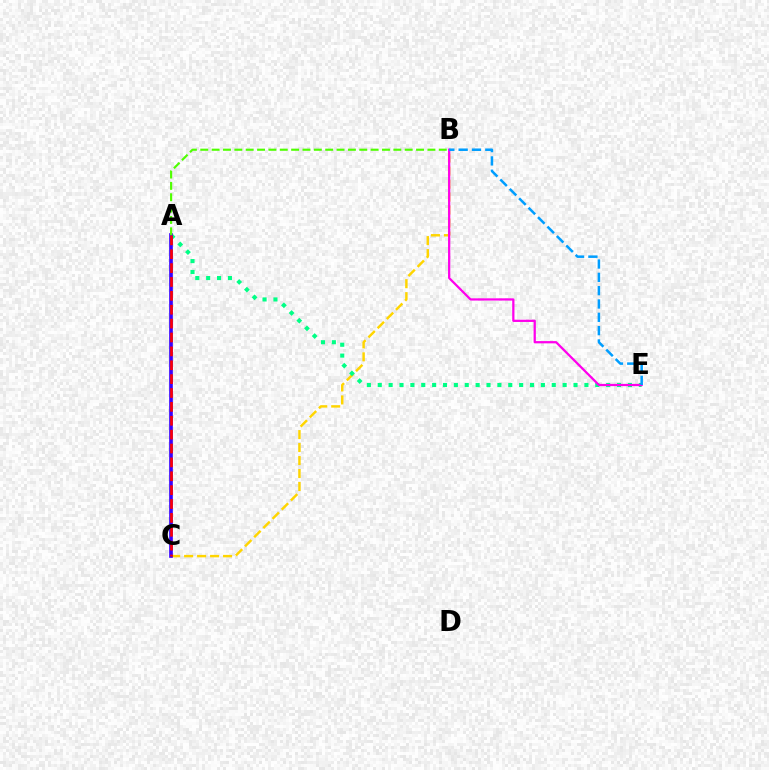{('B', 'C'): [{'color': '#ffd500', 'line_style': 'dashed', 'thickness': 1.76}], ('A', 'E'): [{'color': '#00ff86', 'line_style': 'dotted', 'thickness': 2.96}], ('B', 'E'): [{'color': '#ff00ed', 'line_style': 'solid', 'thickness': 1.62}, {'color': '#009eff', 'line_style': 'dashed', 'thickness': 1.81}], ('A', 'C'): [{'color': '#3700ff', 'line_style': 'solid', 'thickness': 2.63}, {'color': '#ff0000', 'line_style': 'dashed', 'thickness': 1.89}], ('A', 'B'): [{'color': '#4fff00', 'line_style': 'dashed', 'thickness': 1.54}]}